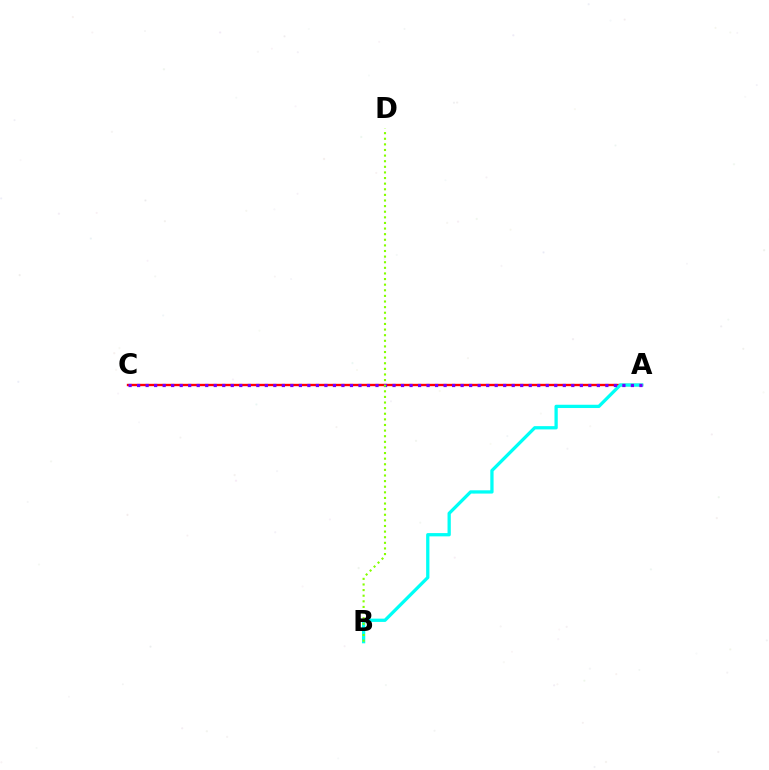{('A', 'C'): [{'color': '#ff0000', 'line_style': 'solid', 'thickness': 1.71}, {'color': '#7200ff', 'line_style': 'dotted', 'thickness': 2.31}], ('A', 'B'): [{'color': '#00fff6', 'line_style': 'solid', 'thickness': 2.36}], ('B', 'D'): [{'color': '#84ff00', 'line_style': 'dotted', 'thickness': 1.52}]}